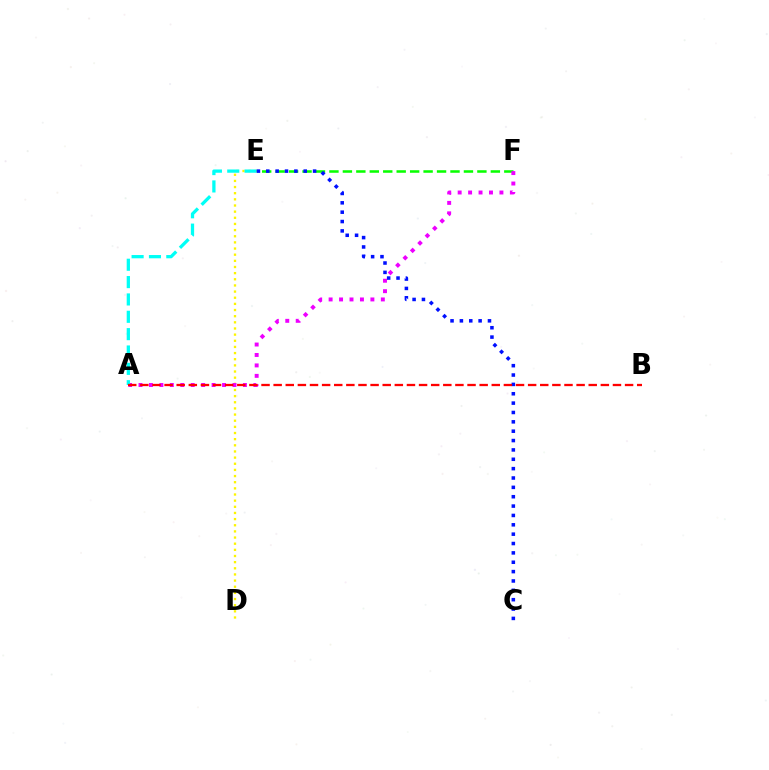{('D', 'E'): [{'color': '#fcf500', 'line_style': 'dotted', 'thickness': 1.67}], ('E', 'F'): [{'color': '#08ff00', 'line_style': 'dashed', 'thickness': 1.83}], ('A', 'F'): [{'color': '#ee00ff', 'line_style': 'dotted', 'thickness': 2.84}], ('A', 'E'): [{'color': '#00fff6', 'line_style': 'dashed', 'thickness': 2.36}], ('C', 'E'): [{'color': '#0010ff', 'line_style': 'dotted', 'thickness': 2.54}], ('A', 'B'): [{'color': '#ff0000', 'line_style': 'dashed', 'thickness': 1.65}]}